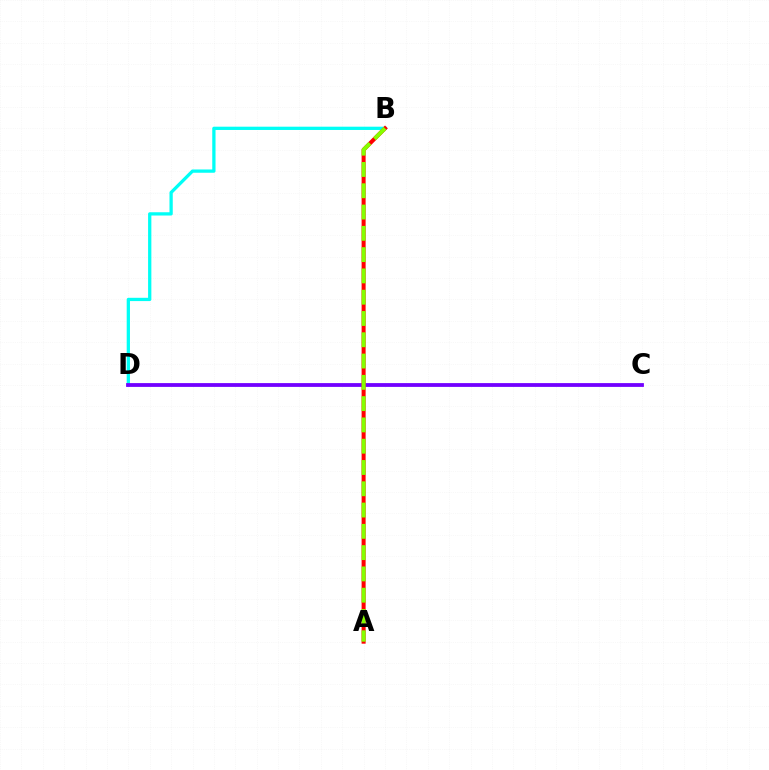{('B', 'D'): [{'color': '#00fff6', 'line_style': 'solid', 'thickness': 2.36}], ('C', 'D'): [{'color': '#7200ff', 'line_style': 'solid', 'thickness': 2.73}], ('A', 'B'): [{'color': '#ff0000', 'line_style': 'solid', 'thickness': 2.9}, {'color': '#84ff00', 'line_style': 'dashed', 'thickness': 2.89}]}